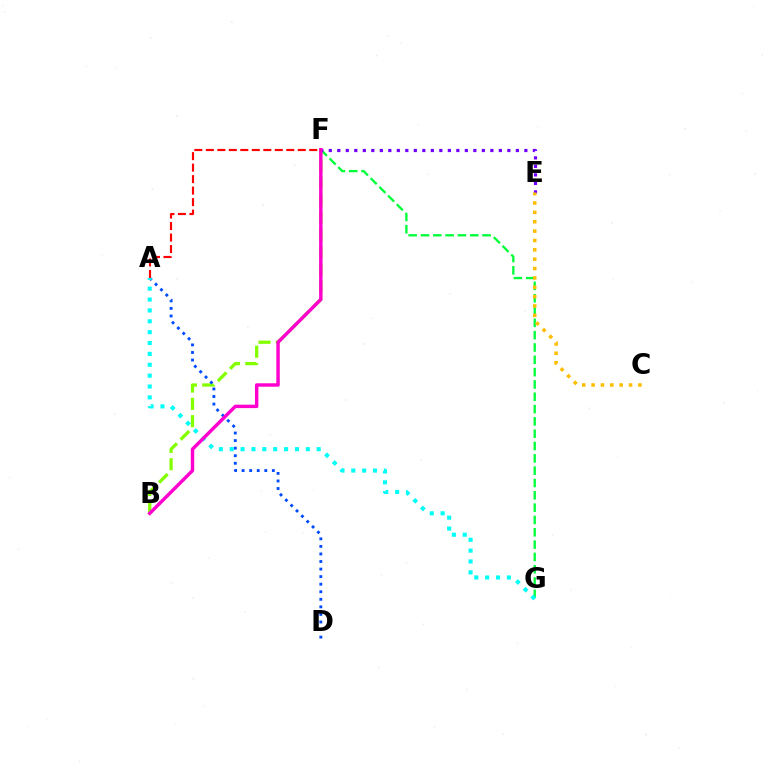{('F', 'G'): [{'color': '#00ff39', 'line_style': 'dashed', 'thickness': 1.67}], ('B', 'F'): [{'color': '#84ff00', 'line_style': 'dashed', 'thickness': 2.35}, {'color': '#ff00cf', 'line_style': 'solid', 'thickness': 2.47}], ('A', 'D'): [{'color': '#004bff', 'line_style': 'dotted', 'thickness': 2.05}], ('E', 'F'): [{'color': '#7200ff', 'line_style': 'dotted', 'thickness': 2.31}], ('A', 'G'): [{'color': '#00fff6', 'line_style': 'dotted', 'thickness': 2.95}], ('C', 'E'): [{'color': '#ffbd00', 'line_style': 'dotted', 'thickness': 2.54}], ('A', 'F'): [{'color': '#ff0000', 'line_style': 'dashed', 'thickness': 1.56}]}